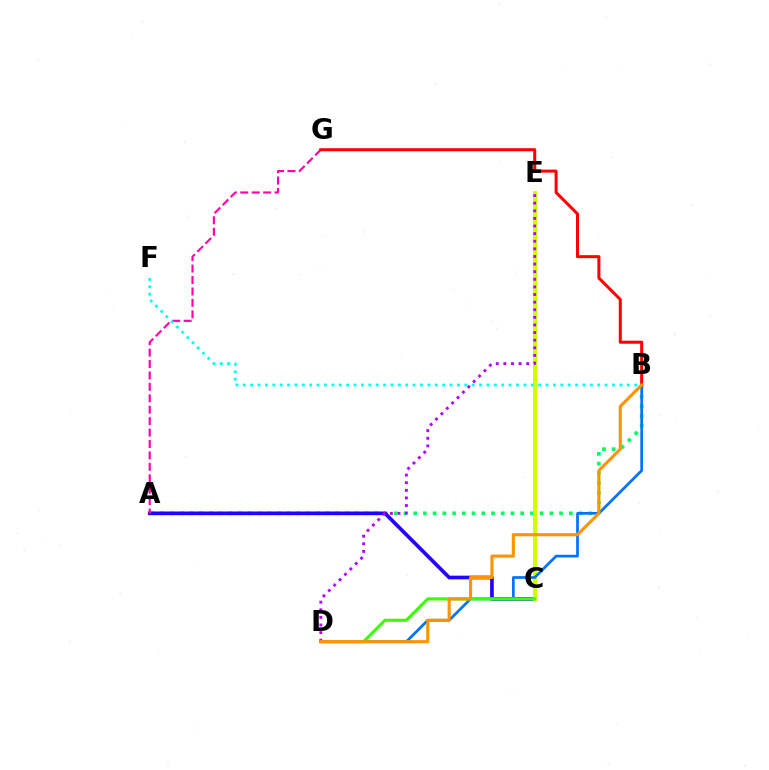{('A', 'B'): [{'color': '#00ff5c', 'line_style': 'dotted', 'thickness': 2.64}], ('A', 'C'): [{'color': '#2500ff', 'line_style': 'solid', 'thickness': 2.66}], ('A', 'G'): [{'color': '#ff00ac', 'line_style': 'dashed', 'thickness': 1.55}], ('C', 'E'): [{'color': '#d1ff00', 'line_style': 'solid', 'thickness': 2.91}], ('B', 'D'): [{'color': '#0074ff', 'line_style': 'solid', 'thickness': 1.96}, {'color': '#ff9400', 'line_style': 'solid', 'thickness': 2.25}], ('C', 'D'): [{'color': '#3dff00', 'line_style': 'solid', 'thickness': 2.27}], ('B', 'G'): [{'color': '#ff0000', 'line_style': 'solid', 'thickness': 2.18}], ('D', 'E'): [{'color': '#b900ff', 'line_style': 'dotted', 'thickness': 2.07}], ('B', 'F'): [{'color': '#00fff6', 'line_style': 'dotted', 'thickness': 2.01}]}